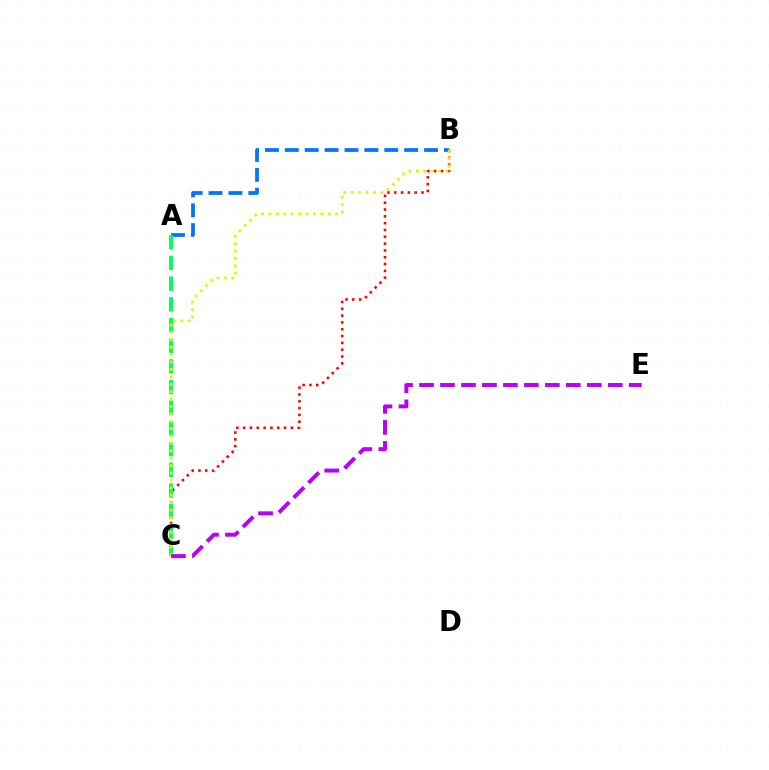{('A', 'B'): [{'color': '#0074ff', 'line_style': 'dashed', 'thickness': 2.7}], ('B', 'C'): [{'color': '#ff0000', 'line_style': 'dotted', 'thickness': 1.85}, {'color': '#d1ff00', 'line_style': 'dotted', 'thickness': 2.01}], ('A', 'C'): [{'color': '#00ff5c', 'line_style': 'dashed', 'thickness': 2.81}], ('C', 'E'): [{'color': '#b900ff', 'line_style': 'dashed', 'thickness': 2.85}]}